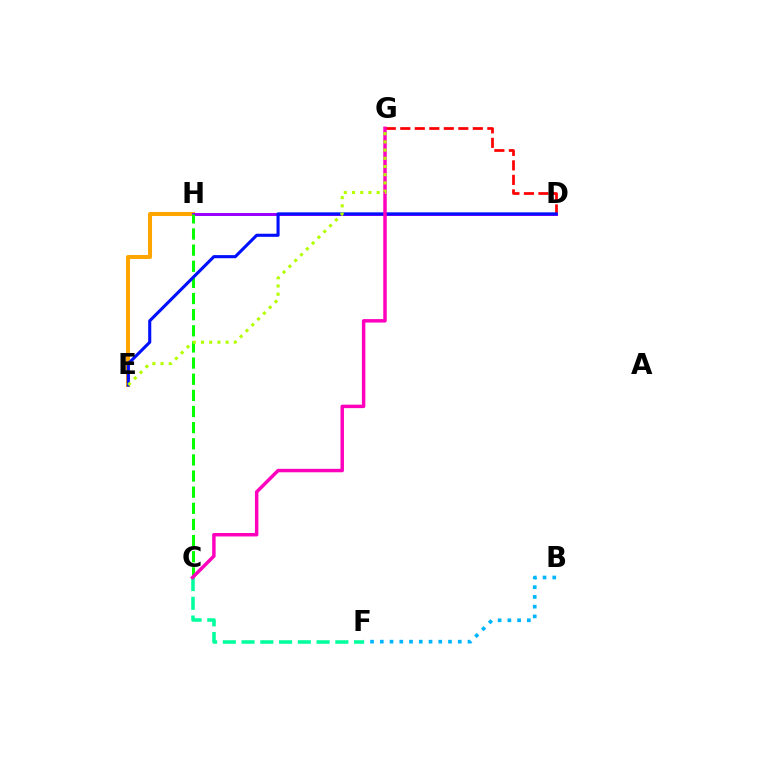{('E', 'H'): [{'color': '#ffa500', 'line_style': 'solid', 'thickness': 2.9}], ('B', 'F'): [{'color': '#00b5ff', 'line_style': 'dotted', 'thickness': 2.65}], ('D', 'G'): [{'color': '#ff0000', 'line_style': 'dashed', 'thickness': 1.97}], ('D', 'H'): [{'color': '#9b00ff', 'line_style': 'solid', 'thickness': 2.14}], ('C', 'H'): [{'color': '#08ff00', 'line_style': 'dashed', 'thickness': 2.19}], ('C', 'F'): [{'color': '#00ff9d', 'line_style': 'dashed', 'thickness': 2.55}], ('D', 'E'): [{'color': '#0010ff', 'line_style': 'solid', 'thickness': 2.23}], ('C', 'G'): [{'color': '#ff00bd', 'line_style': 'solid', 'thickness': 2.49}], ('E', 'G'): [{'color': '#b3ff00', 'line_style': 'dotted', 'thickness': 2.23}]}